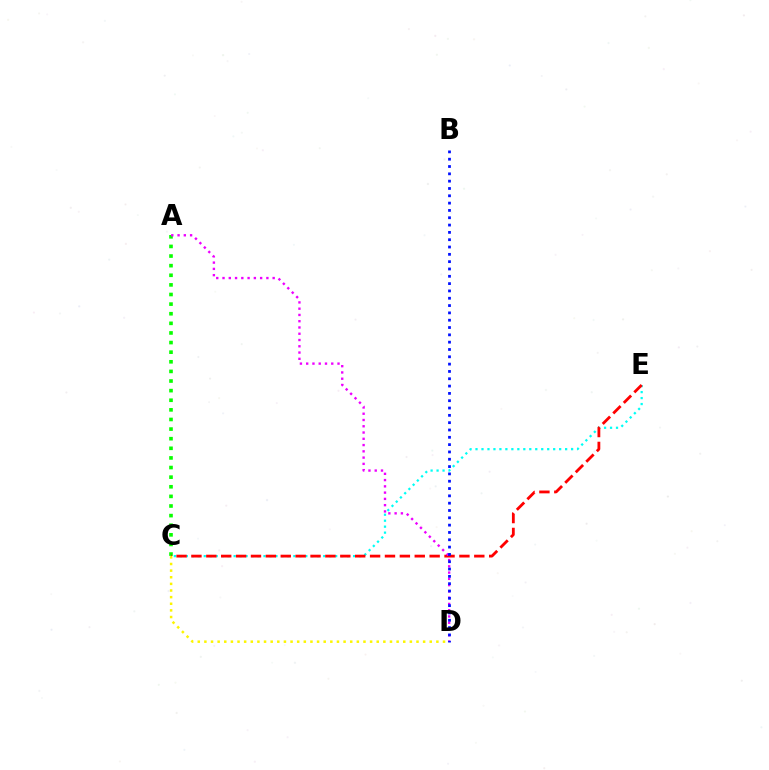{('A', 'C'): [{'color': '#08ff00', 'line_style': 'dotted', 'thickness': 2.61}], ('C', 'E'): [{'color': '#00fff6', 'line_style': 'dotted', 'thickness': 1.62}, {'color': '#ff0000', 'line_style': 'dashed', 'thickness': 2.02}], ('A', 'D'): [{'color': '#ee00ff', 'line_style': 'dotted', 'thickness': 1.7}], ('C', 'D'): [{'color': '#fcf500', 'line_style': 'dotted', 'thickness': 1.8}], ('B', 'D'): [{'color': '#0010ff', 'line_style': 'dotted', 'thickness': 1.99}]}